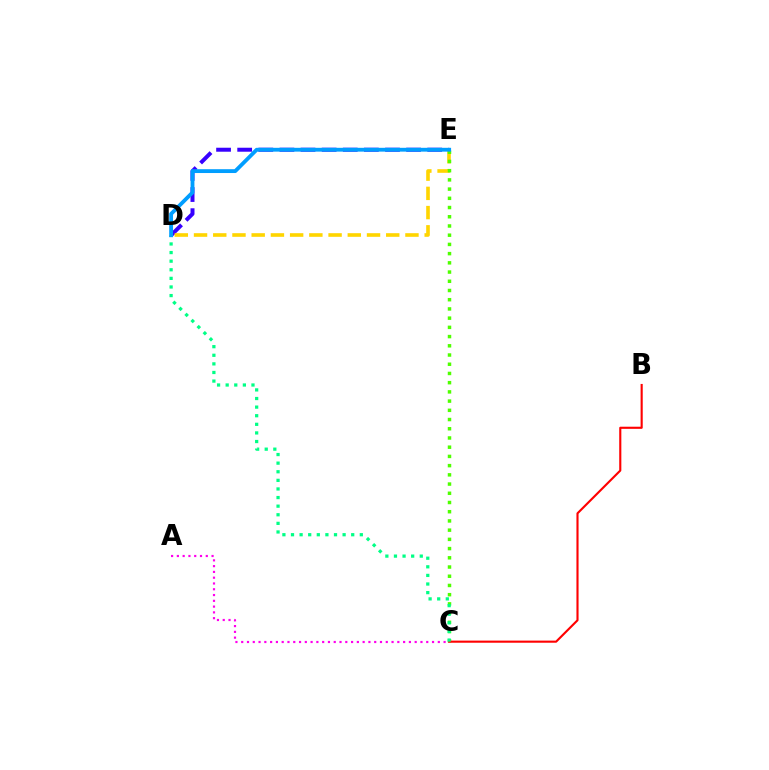{('D', 'E'): [{'color': '#3700ff', 'line_style': 'dashed', 'thickness': 2.87}, {'color': '#ffd500', 'line_style': 'dashed', 'thickness': 2.61}, {'color': '#009eff', 'line_style': 'solid', 'thickness': 2.76}], ('C', 'E'): [{'color': '#4fff00', 'line_style': 'dotted', 'thickness': 2.5}], ('A', 'C'): [{'color': '#ff00ed', 'line_style': 'dotted', 'thickness': 1.57}], ('B', 'C'): [{'color': '#ff0000', 'line_style': 'solid', 'thickness': 1.53}], ('C', 'D'): [{'color': '#00ff86', 'line_style': 'dotted', 'thickness': 2.34}]}